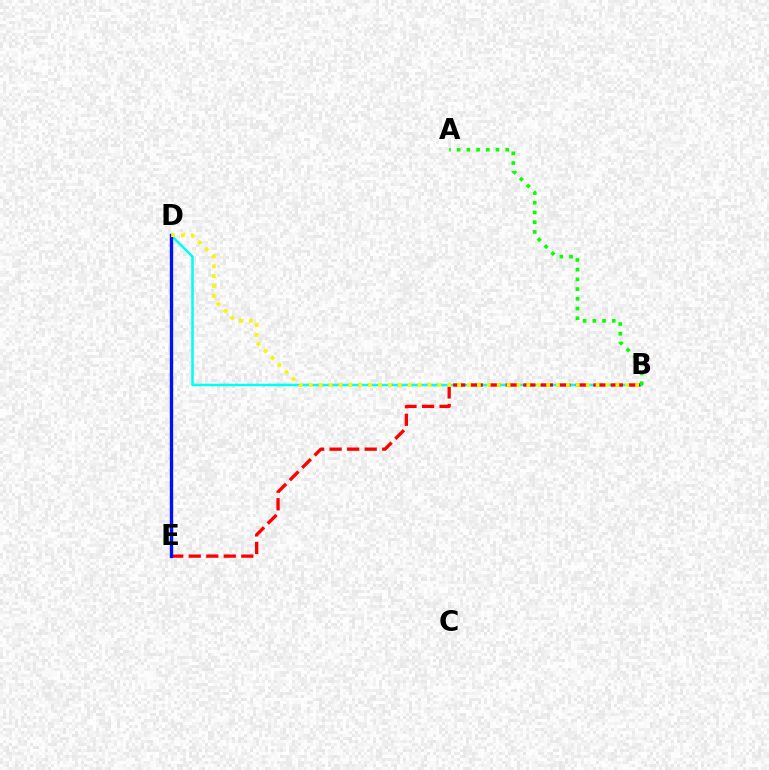{('D', 'E'): [{'color': '#ee00ff', 'line_style': 'dotted', 'thickness': 1.88}, {'color': '#0010ff', 'line_style': 'solid', 'thickness': 2.41}], ('B', 'D'): [{'color': '#00fff6', 'line_style': 'solid', 'thickness': 1.83}, {'color': '#fcf500', 'line_style': 'dotted', 'thickness': 2.69}], ('B', 'E'): [{'color': '#ff0000', 'line_style': 'dashed', 'thickness': 2.38}], ('A', 'B'): [{'color': '#08ff00', 'line_style': 'dotted', 'thickness': 2.64}]}